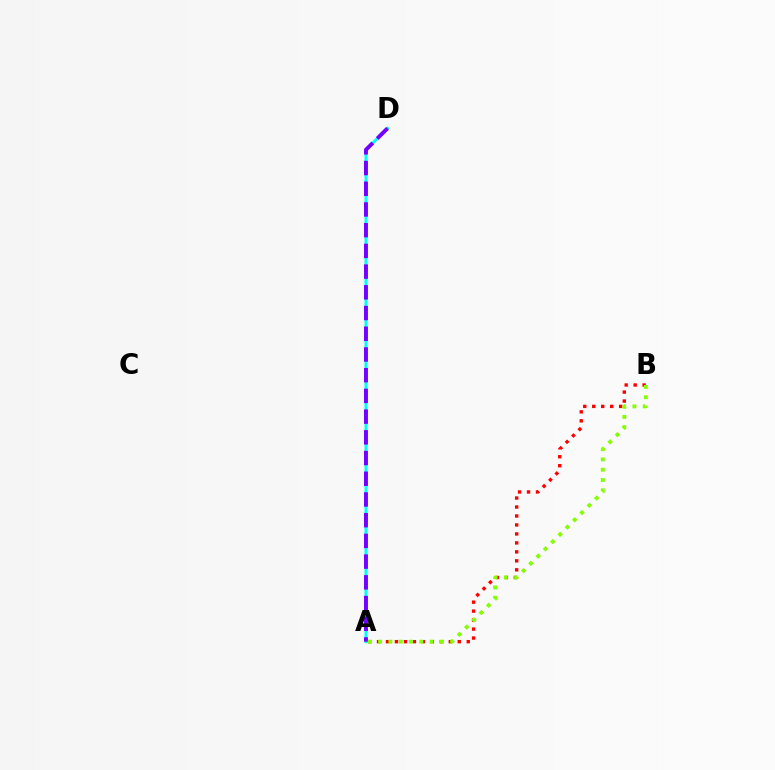{('A', 'D'): [{'color': '#00fff6', 'line_style': 'solid', 'thickness': 2.13}, {'color': '#7200ff', 'line_style': 'dashed', 'thickness': 2.81}], ('A', 'B'): [{'color': '#ff0000', 'line_style': 'dotted', 'thickness': 2.44}, {'color': '#84ff00', 'line_style': 'dotted', 'thickness': 2.8}]}